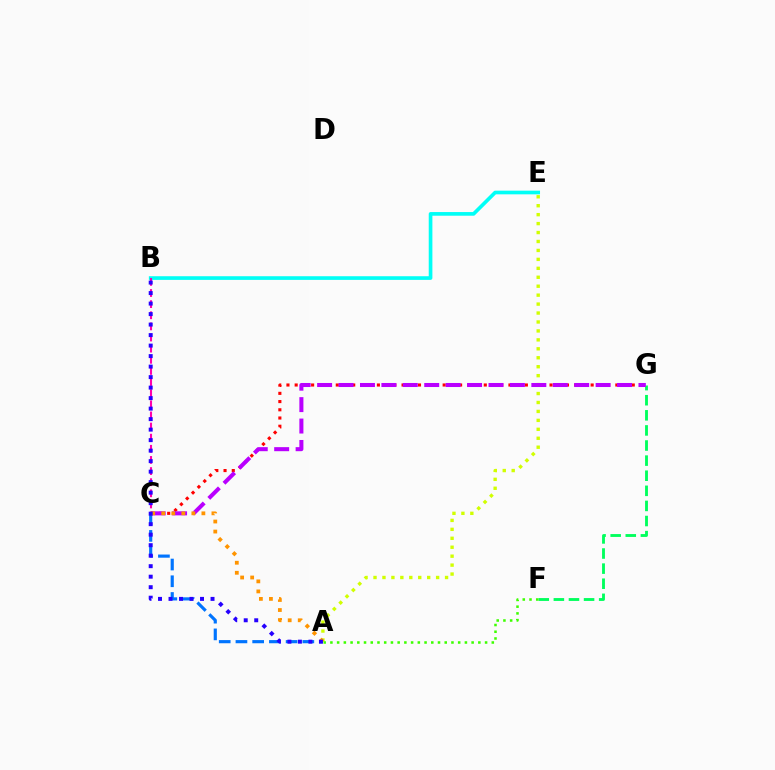{('F', 'G'): [{'color': '#00ff5c', 'line_style': 'dashed', 'thickness': 2.05}], ('A', 'C'): [{'color': '#0074ff', 'line_style': 'dashed', 'thickness': 2.27}, {'color': '#ff9400', 'line_style': 'dotted', 'thickness': 2.73}], ('A', 'E'): [{'color': '#d1ff00', 'line_style': 'dotted', 'thickness': 2.43}], ('C', 'G'): [{'color': '#ff0000', 'line_style': 'dotted', 'thickness': 2.23}, {'color': '#b900ff', 'line_style': 'dashed', 'thickness': 2.91}], ('B', 'E'): [{'color': '#00fff6', 'line_style': 'solid', 'thickness': 2.64}], ('B', 'C'): [{'color': '#ff00ac', 'line_style': 'dashed', 'thickness': 1.51}], ('A', 'F'): [{'color': '#3dff00', 'line_style': 'dotted', 'thickness': 1.83}], ('A', 'B'): [{'color': '#2500ff', 'line_style': 'dotted', 'thickness': 2.85}]}